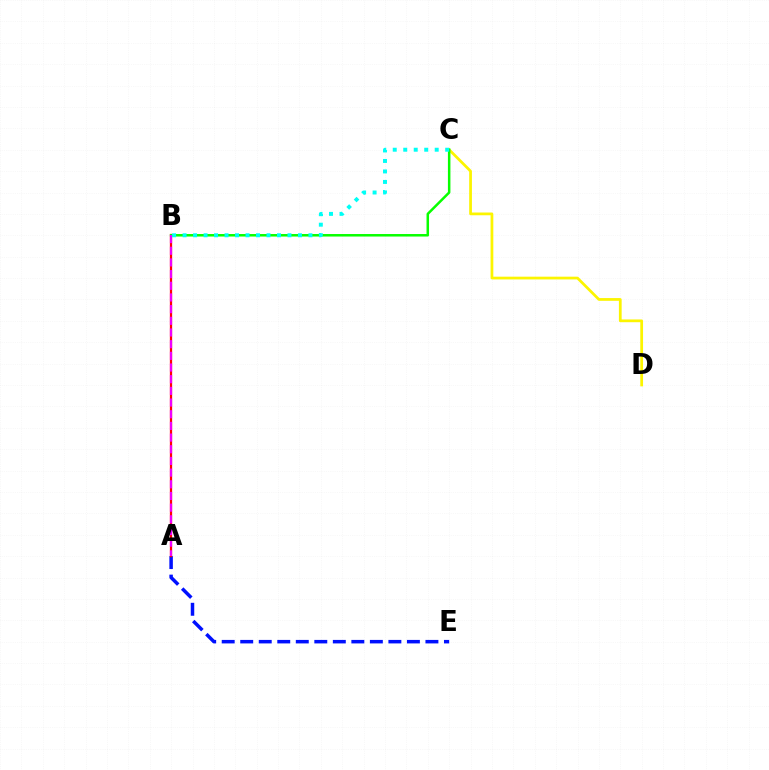{('A', 'E'): [{'color': '#0010ff', 'line_style': 'dashed', 'thickness': 2.52}], ('A', 'B'): [{'color': '#ff0000', 'line_style': 'solid', 'thickness': 1.63}, {'color': '#ee00ff', 'line_style': 'dashed', 'thickness': 1.59}], ('C', 'D'): [{'color': '#fcf500', 'line_style': 'solid', 'thickness': 1.98}], ('B', 'C'): [{'color': '#08ff00', 'line_style': 'solid', 'thickness': 1.8}, {'color': '#00fff6', 'line_style': 'dotted', 'thickness': 2.85}]}